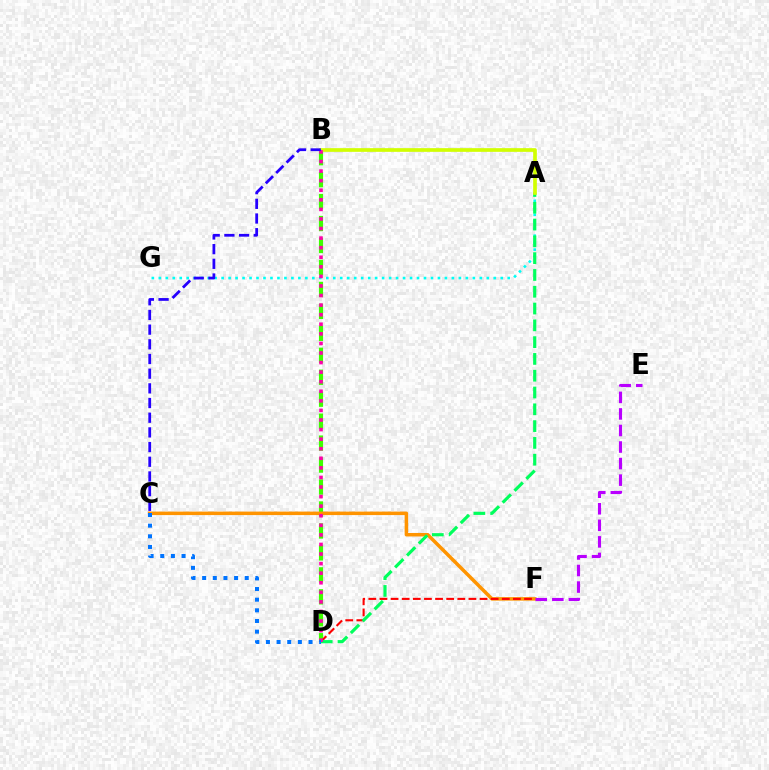{('B', 'D'): [{'color': '#3dff00', 'line_style': 'dashed', 'thickness': 2.98}, {'color': '#ff00ac', 'line_style': 'dotted', 'thickness': 2.6}], ('C', 'F'): [{'color': '#ff9400', 'line_style': 'solid', 'thickness': 2.52}], ('D', 'F'): [{'color': '#ff0000', 'line_style': 'dashed', 'thickness': 1.51}], ('A', 'G'): [{'color': '#00fff6', 'line_style': 'dotted', 'thickness': 1.9}], ('E', 'F'): [{'color': '#b900ff', 'line_style': 'dashed', 'thickness': 2.25}], ('A', 'D'): [{'color': '#00ff5c', 'line_style': 'dashed', 'thickness': 2.28}], ('A', 'B'): [{'color': '#d1ff00', 'line_style': 'solid', 'thickness': 2.66}], ('C', 'D'): [{'color': '#0074ff', 'line_style': 'dotted', 'thickness': 2.89}], ('B', 'C'): [{'color': '#2500ff', 'line_style': 'dashed', 'thickness': 1.99}]}